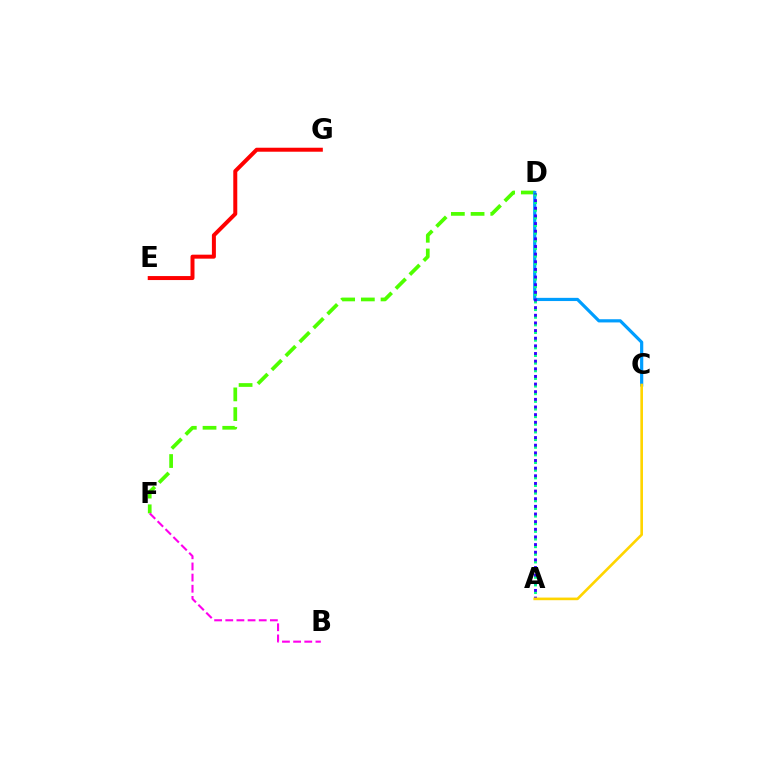{('D', 'F'): [{'color': '#4fff00', 'line_style': 'dashed', 'thickness': 2.68}], ('E', 'G'): [{'color': '#ff0000', 'line_style': 'solid', 'thickness': 2.87}], ('C', 'D'): [{'color': '#009eff', 'line_style': 'solid', 'thickness': 2.3}], ('A', 'D'): [{'color': '#00ff86', 'line_style': 'dotted', 'thickness': 2.08}, {'color': '#3700ff', 'line_style': 'dotted', 'thickness': 2.08}], ('B', 'F'): [{'color': '#ff00ed', 'line_style': 'dashed', 'thickness': 1.52}], ('A', 'C'): [{'color': '#ffd500', 'line_style': 'solid', 'thickness': 1.9}]}